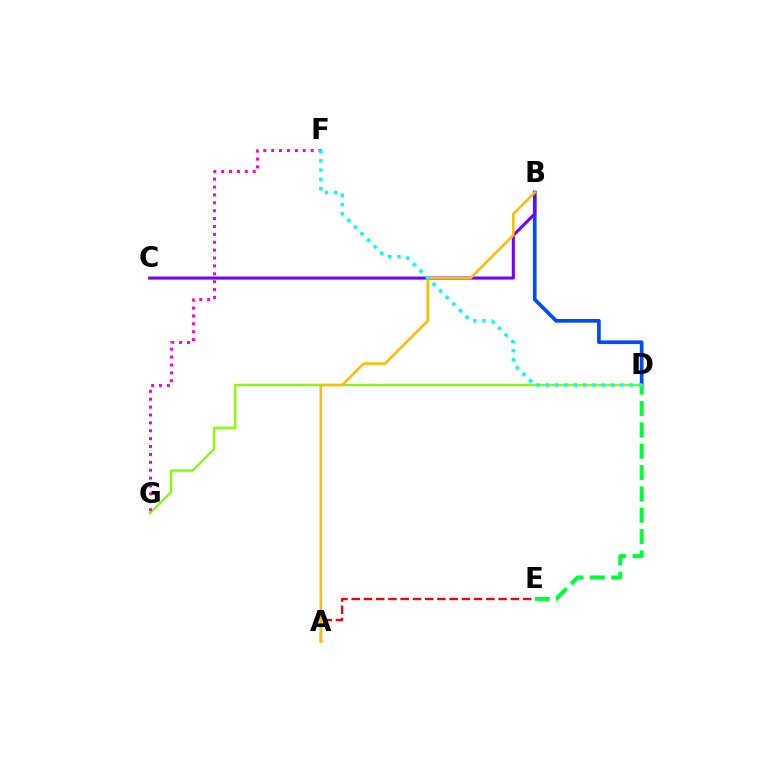{('B', 'D'): [{'color': '#004bff', 'line_style': 'solid', 'thickness': 2.65}], ('D', 'E'): [{'color': '#00ff39', 'line_style': 'dashed', 'thickness': 2.9}], ('D', 'G'): [{'color': '#84ff00', 'line_style': 'solid', 'thickness': 1.64}], ('B', 'C'): [{'color': '#7200ff', 'line_style': 'solid', 'thickness': 2.21}], ('A', 'E'): [{'color': '#ff0000', 'line_style': 'dashed', 'thickness': 1.66}], ('A', 'B'): [{'color': '#ffbd00', 'line_style': 'solid', 'thickness': 1.85}], ('F', 'G'): [{'color': '#ff00cf', 'line_style': 'dotted', 'thickness': 2.14}], ('D', 'F'): [{'color': '#00fff6', 'line_style': 'dotted', 'thickness': 2.53}]}